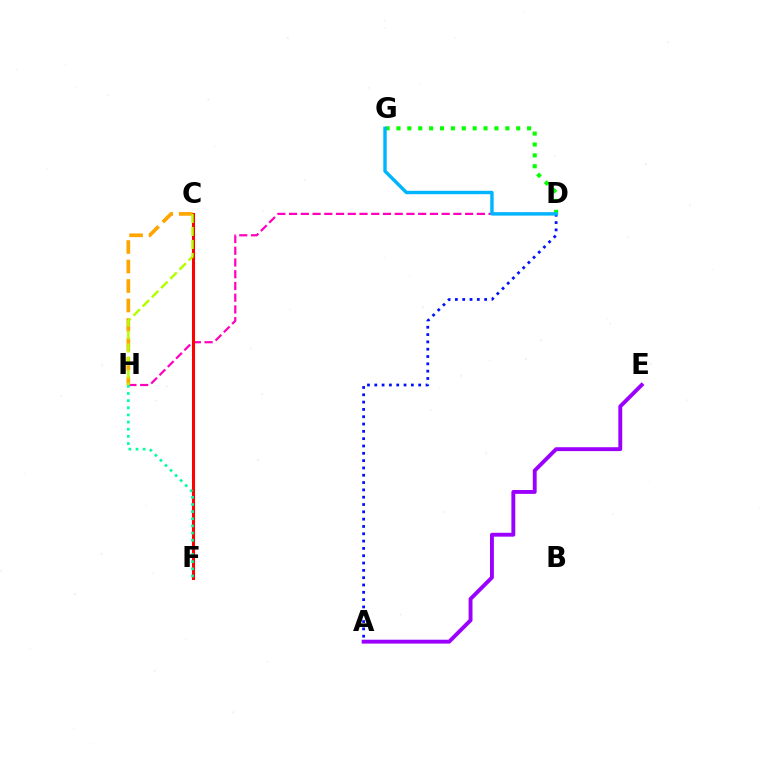{('D', 'H'): [{'color': '#ff00bd', 'line_style': 'dashed', 'thickness': 1.59}], ('D', 'G'): [{'color': '#08ff00', 'line_style': 'dotted', 'thickness': 2.96}, {'color': '#00b5ff', 'line_style': 'solid', 'thickness': 2.45}], ('A', 'D'): [{'color': '#0010ff', 'line_style': 'dotted', 'thickness': 1.99}], ('C', 'F'): [{'color': '#ff0000', 'line_style': 'solid', 'thickness': 2.2}], ('C', 'H'): [{'color': '#ffa500', 'line_style': 'dashed', 'thickness': 2.65}, {'color': '#b3ff00', 'line_style': 'dashed', 'thickness': 1.77}], ('F', 'H'): [{'color': '#00ff9d', 'line_style': 'dotted', 'thickness': 1.94}], ('A', 'E'): [{'color': '#9b00ff', 'line_style': 'solid', 'thickness': 2.79}]}